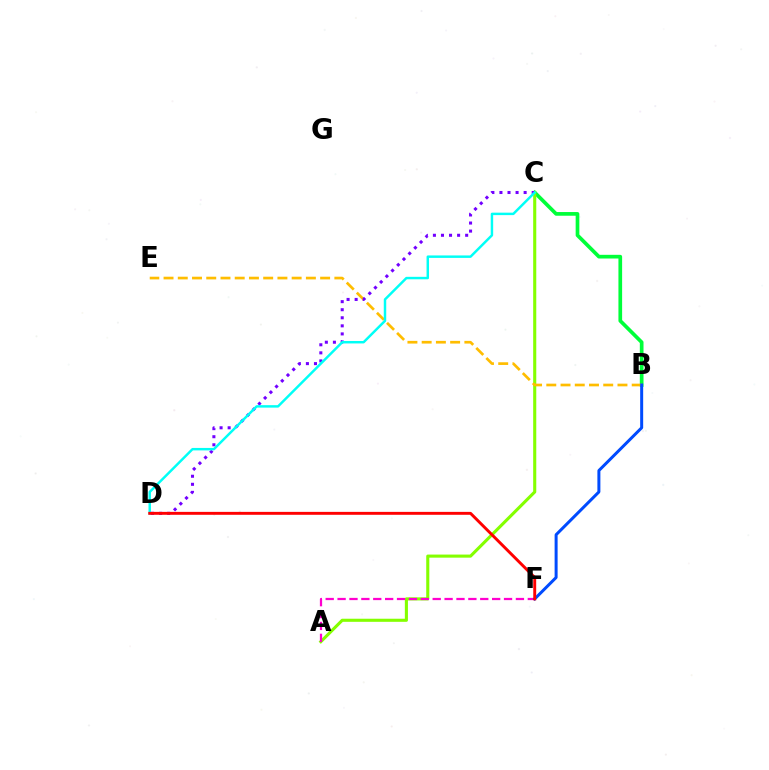{('B', 'C'): [{'color': '#00ff39', 'line_style': 'solid', 'thickness': 2.66}], ('A', 'C'): [{'color': '#84ff00', 'line_style': 'solid', 'thickness': 2.23}], ('B', 'E'): [{'color': '#ffbd00', 'line_style': 'dashed', 'thickness': 1.93}], ('A', 'F'): [{'color': '#ff00cf', 'line_style': 'dashed', 'thickness': 1.62}], ('B', 'F'): [{'color': '#004bff', 'line_style': 'solid', 'thickness': 2.15}], ('C', 'D'): [{'color': '#7200ff', 'line_style': 'dotted', 'thickness': 2.19}, {'color': '#00fff6', 'line_style': 'solid', 'thickness': 1.77}], ('D', 'F'): [{'color': '#ff0000', 'line_style': 'solid', 'thickness': 2.1}]}